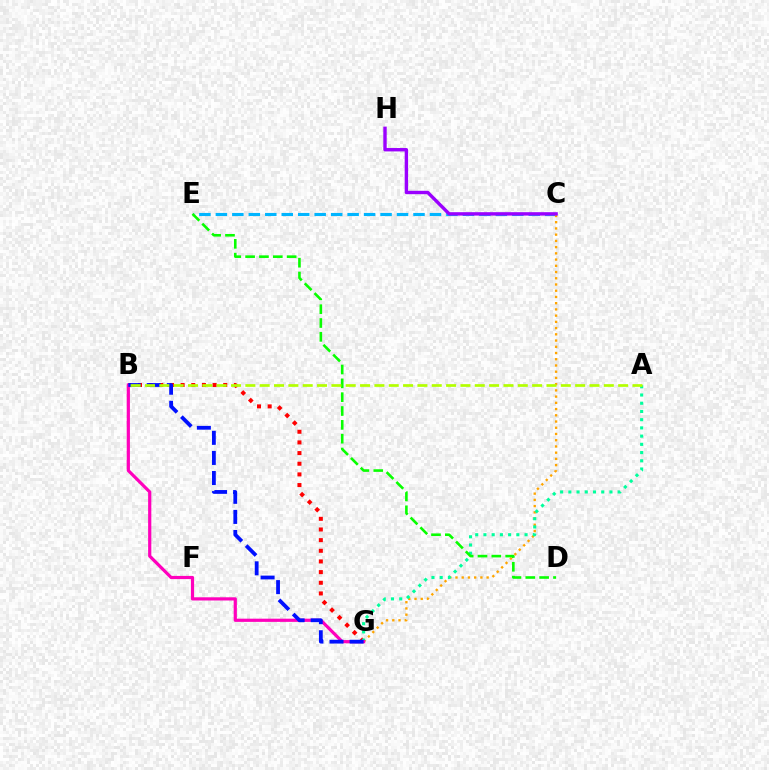{('C', 'E'): [{'color': '#00b5ff', 'line_style': 'dashed', 'thickness': 2.24}], ('B', 'G'): [{'color': '#ff0000', 'line_style': 'dotted', 'thickness': 2.9}, {'color': '#ff00bd', 'line_style': 'solid', 'thickness': 2.3}, {'color': '#0010ff', 'line_style': 'dashed', 'thickness': 2.73}], ('C', 'G'): [{'color': '#ffa500', 'line_style': 'dotted', 'thickness': 1.69}], ('A', 'G'): [{'color': '#00ff9d', 'line_style': 'dotted', 'thickness': 2.23}], ('D', 'E'): [{'color': '#08ff00', 'line_style': 'dashed', 'thickness': 1.88}], ('C', 'H'): [{'color': '#9b00ff', 'line_style': 'solid', 'thickness': 2.44}], ('A', 'B'): [{'color': '#b3ff00', 'line_style': 'dashed', 'thickness': 1.95}]}